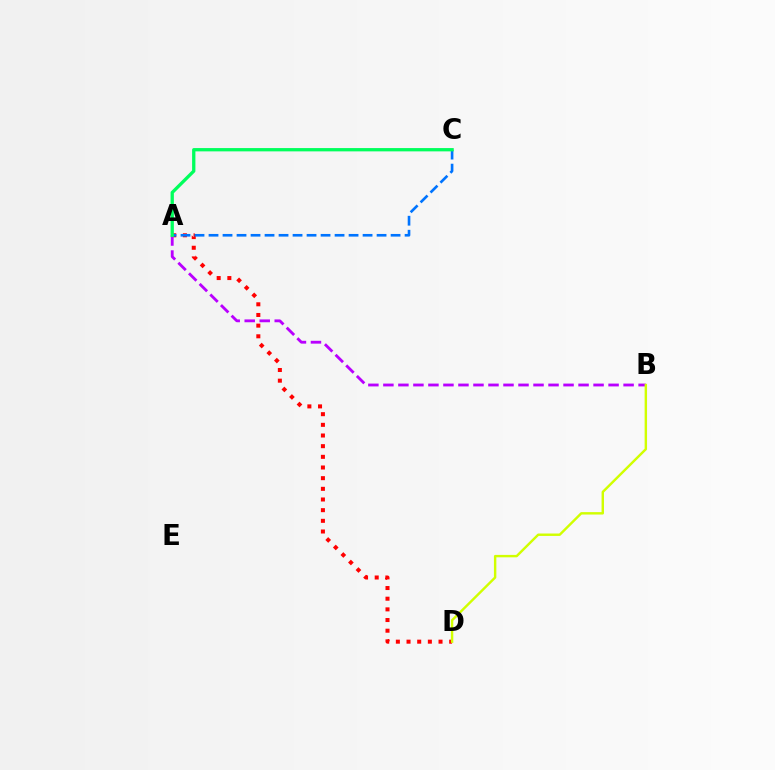{('A', 'D'): [{'color': '#ff0000', 'line_style': 'dotted', 'thickness': 2.9}], ('A', 'C'): [{'color': '#0074ff', 'line_style': 'dashed', 'thickness': 1.9}, {'color': '#00ff5c', 'line_style': 'solid', 'thickness': 2.37}], ('A', 'B'): [{'color': '#b900ff', 'line_style': 'dashed', 'thickness': 2.04}], ('B', 'D'): [{'color': '#d1ff00', 'line_style': 'solid', 'thickness': 1.74}]}